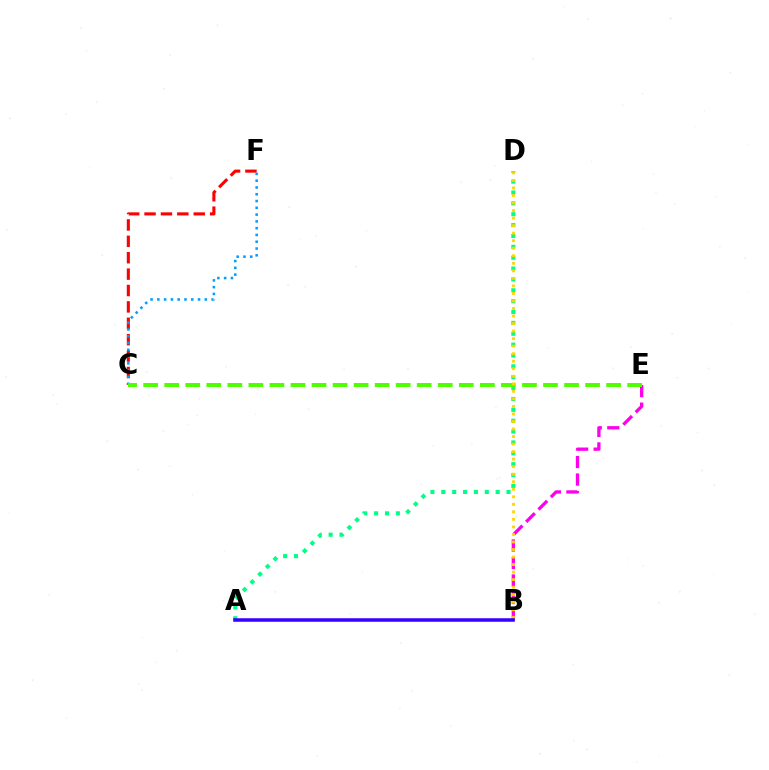{('A', 'D'): [{'color': '#00ff86', 'line_style': 'dotted', 'thickness': 2.95}], ('C', 'F'): [{'color': '#ff0000', 'line_style': 'dashed', 'thickness': 2.23}, {'color': '#009eff', 'line_style': 'dotted', 'thickness': 1.84}], ('B', 'E'): [{'color': '#ff00ed', 'line_style': 'dashed', 'thickness': 2.38}], ('C', 'E'): [{'color': '#4fff00', 'line_style': 'dashed', 'thickness': 2.86}], ('B', 'D'): [{'color': '#ffd500', 'line_style': 'dotted', 'thickness': 2.05}], ('A', 'B'): [{'color': '#3700ff', 'line_style': 'solid', 'thickness': 2.54}]}